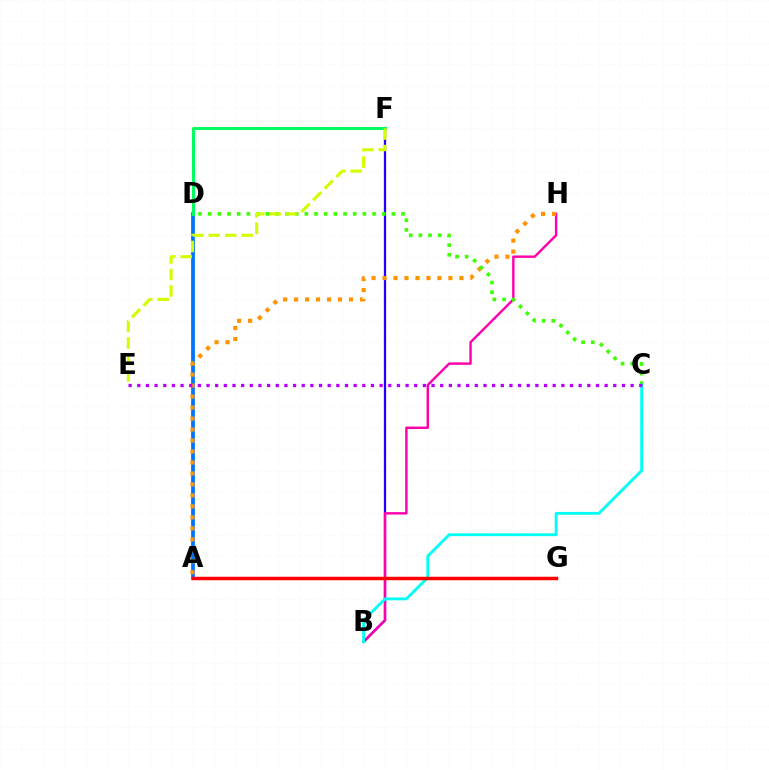{('B', 'F'): [{'color': '#2500ff', 'line_style': 'solid', 'thickness': 1.63}], ('A', 'D'): [{'color': '#0074ff', 'line_style': 'solid', 'thickness': 2.7}], ('B', 'H'): [{'color': '#ff00ac', 'line_style': 'solid', 'thickness': 1.75}], ('A', 'H'): [{'color': '#ff9400', 'line_style': 'dotted', 'thickness': 2.98}], ('D', 'F'): [{'color': '#00ff5c', 'line_style': 'solid', 'thickness': 2.18}], ('C', 'D'): [{'color': '#3dff00', 'line_style': 'dotted', 'thickness': 2.63}], ('B', 'C'): [{'color': '#00fff6', 'line_style': 'solid', 'thickness': 2.05}], ('C', 'E'): [{'color': '#b900ff', 'line_style': 'dotted', 'thickness': 2.35}], ('A', 'G'): [{'color': '#ff0000', 'line_style': 'solid', 'thickness': 2.51}], ('E', 'F'): [{'color': '#d1ff00', 'line_style': 'dashed', 'thickness': 2.24}]}